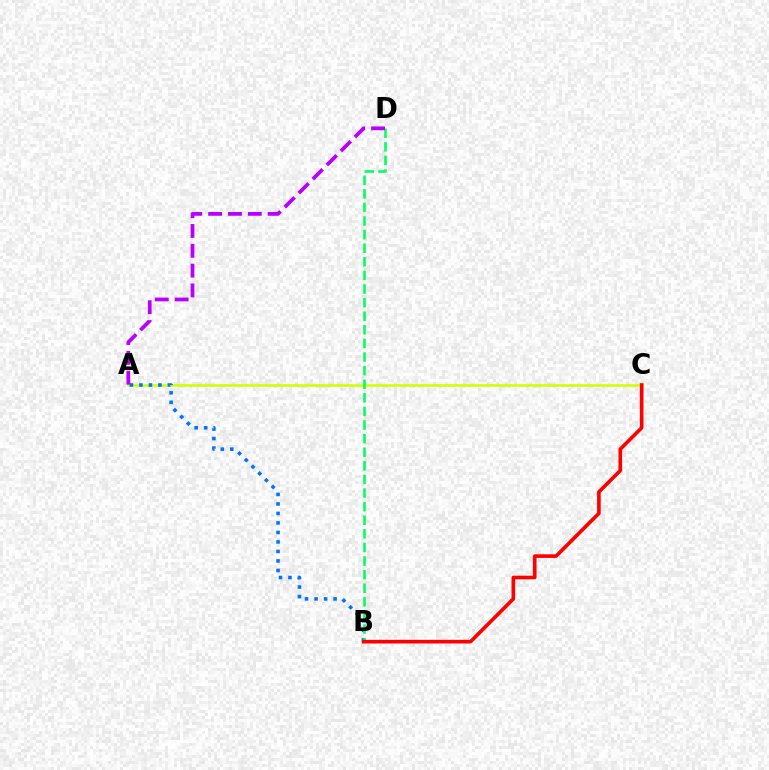{('A', 'C'): [{'color': '#d1ff00', 'line_style': 'solid', 'thickness': 1.85}], ('A', 'B'): [{'color': '#0074ff', 'line_style': 'dotted', 'thickness': 2.58}], ('B', 'D'): [{'color': '#00ff5c', 'line_style': 'dashed', 'thickness': 1.85}], ('A', 'D'): [{'color': '#b900ff', 'line_style': 'dashed', 'thickness': 2.7}], ('B', 'C'): [{'color': '#ff0000', 'line_style': 'solid', 'thickness': 2.62}]}